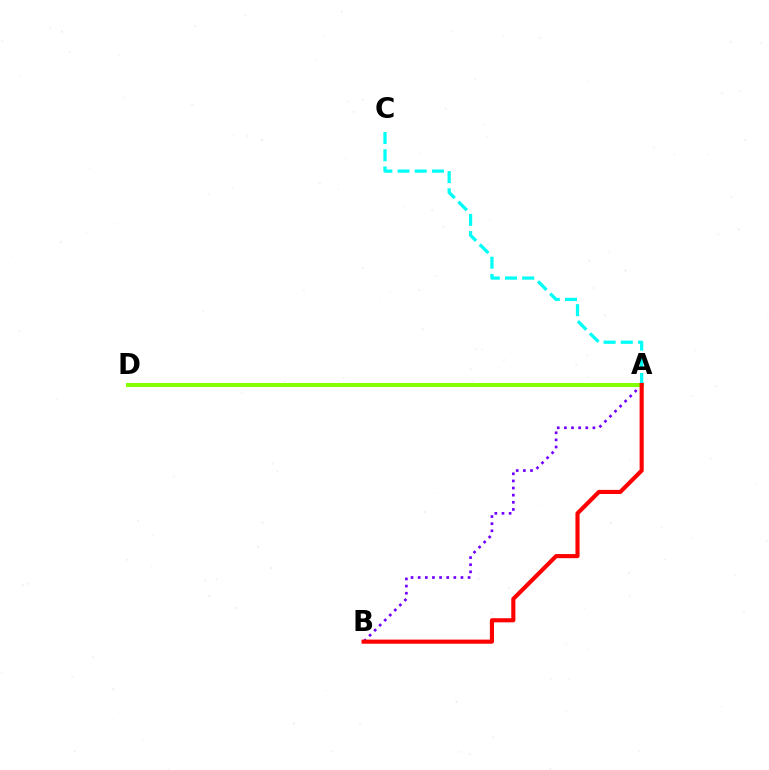{('A', 'B'): [{'color': '#7200ff', 'line_style': 'dotted', 'thickness': 1.94}, {'color': '#ff0000', 'line_style': 'solid', 'thickness': 2.97}], ('A', 'D'): [{'color': '#84ff00', 'line_style': 'solid', 'thickness': 2.92}], ('A', 'C'): [{'color': '#00fff6', 'line_style': 'dashed', 'thickness': 2.34}]}